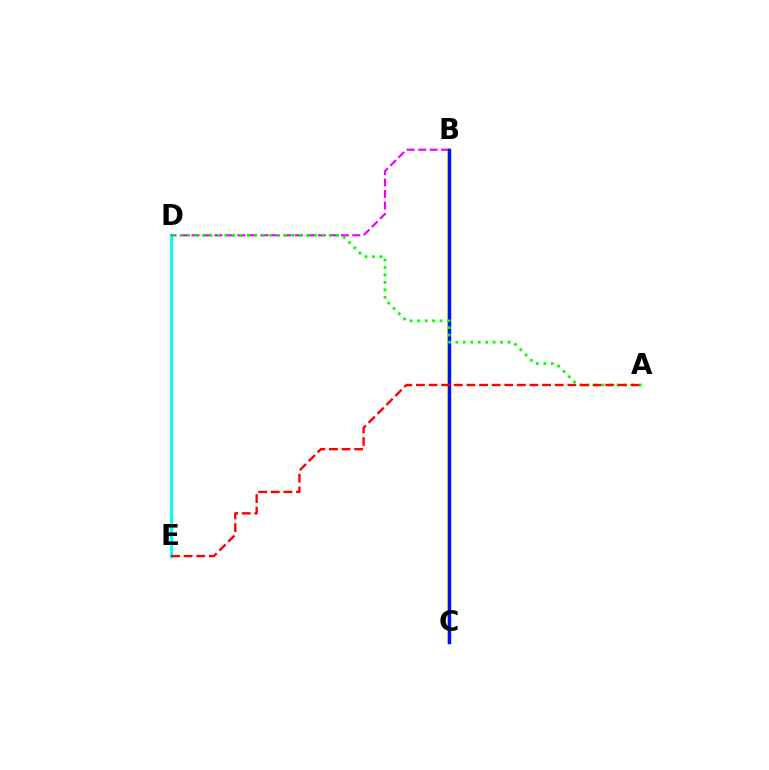{('D', 'E'): [{'color': '#00fff6', 'line_style': 'solid', 'thickness': 2.24}], ('B', 'C'): [{'color': '#fcf500', 'line_style': 'solid', 'thickness': 2.82}, {'color': '#0010ff', 'line_style': 'solid', 'thickness': 2.47}], ('B', 'D'): [{'color': '#ee00ff', 'line_style': 'dashed', 'thickness': 1.56}], ('A', 'D'): [{'color': '#08ff00', 'line_style': 'dotted', 'thickness': 2.02}], ('A', 'E'): [{'color': '#ff0000', 'line_style': 'dashed', 'thickness': 1.71}]}